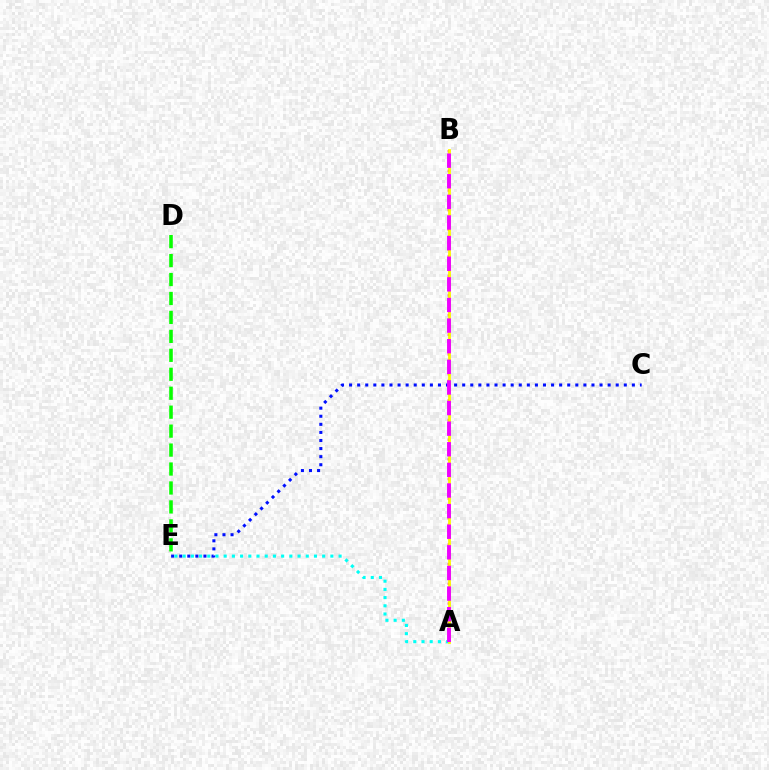{('C', 'E'): [{'color': '#0010ff', 'line_style': 'dotted', 'thickness': 2.2}], ('A', 'E'): [{'color': '#00fff6', 'line_style': 'dotted', 'thickness': 2.23}], ('A', 'B'): [{'color': '#ff0000', 'line_style': 'dotted', 'thickness': 1.78}, {'color': '#fcf500', 'line_style': 'solid', 'thickness': 2.01}, {'color': '#ee00ff', 'line_style': 'dashed', 'thickness': 2.8}], ('D', 'E'): [{'color': '#08ff00', 'line_style': 'dashed', 'thickness': 2.57}]}